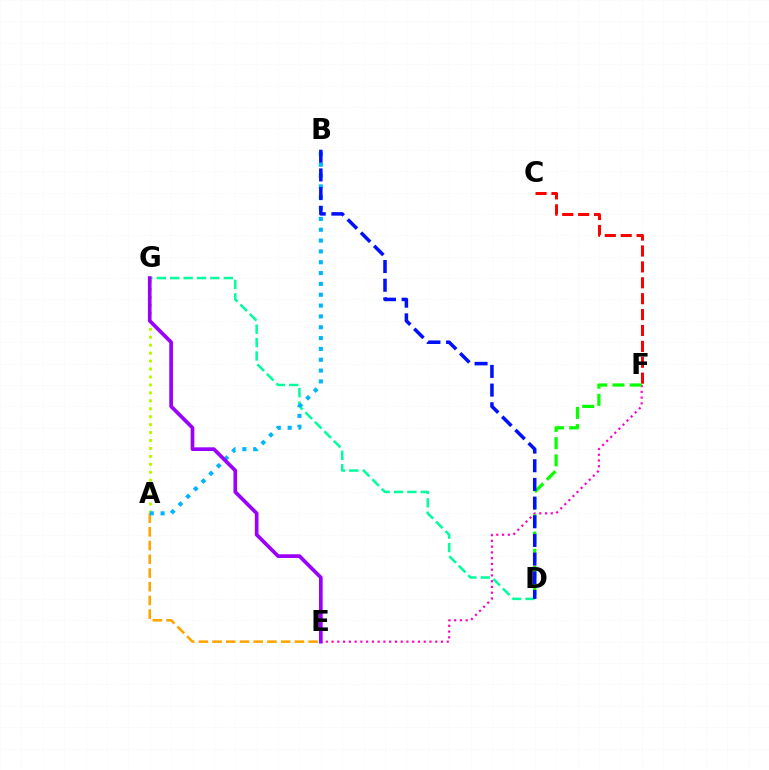{('A', 'G'): [{'color': '#b3ff00', 'line_style': 'dotted', 'thickness': 2.16}], ('D', 'G'): [{'color': '#00ff9d', 'line_style': 'dashed', 'thickness': 1.82}], ('E', 'F'): [{'color': '#ff00bd', 'line_style': 'dotted', 'thickness': 1.56}], ('A', 'E'): [{'color': '#ffa500', 'line_style': 'dashed', 'thickness': 1.86}], ('A', 'B'): [{'color': '#00b5ff', 'line_style': 'dotted', 'thickness': 2.94}], ('C', 'F'): [{'color': '#ff0000', 'line_style': 'dashed', 'thickness': 2.16}], ('D', 'F'): [{'color': '#08ff00', 'line_style': 'dashed', 'thickness': 2.34}], ('B', 'D'): [{'color': '#0010ff', 'line_style': 'dashed', 'thickness': 2.54}], ('E', 'G'): [{'color': '#9b00ff', 'line_style': 'solid', 'thickness': 2.66}]}